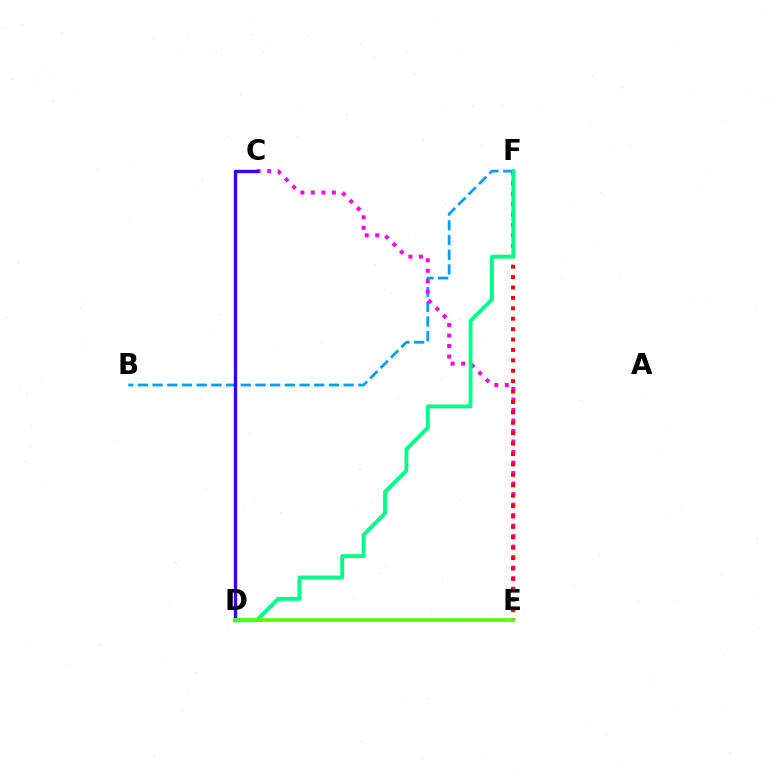{('B', 'F'): [{'color': '#009eff', 'line_style': 'dashed', 'thickness': 2.0}], ('D', 'E'): [{'color': '#ffd500', 'line_style': 'dotted', 'thickness': 2.19}, {'color': '#4fff00', 'line_style': 'solid', 'thickness': 2.57}], ('C', 'E'): [{'color': '#ff00ed', 'line_style': 'dotted', 'thickness': 2.86}], ('E', 'F'): [{'color': '#ff0000', 'line_style': 'dotted', 'thickness': 2.83}], ('C', 'D'): [{'color': '#3700ff', 'line_style': 'solid', 'thickness': 2.42}], ('D', 'F'): [{'color': '#00ff86', 'line_style': 'solid', 'thickness': 2.78}]}